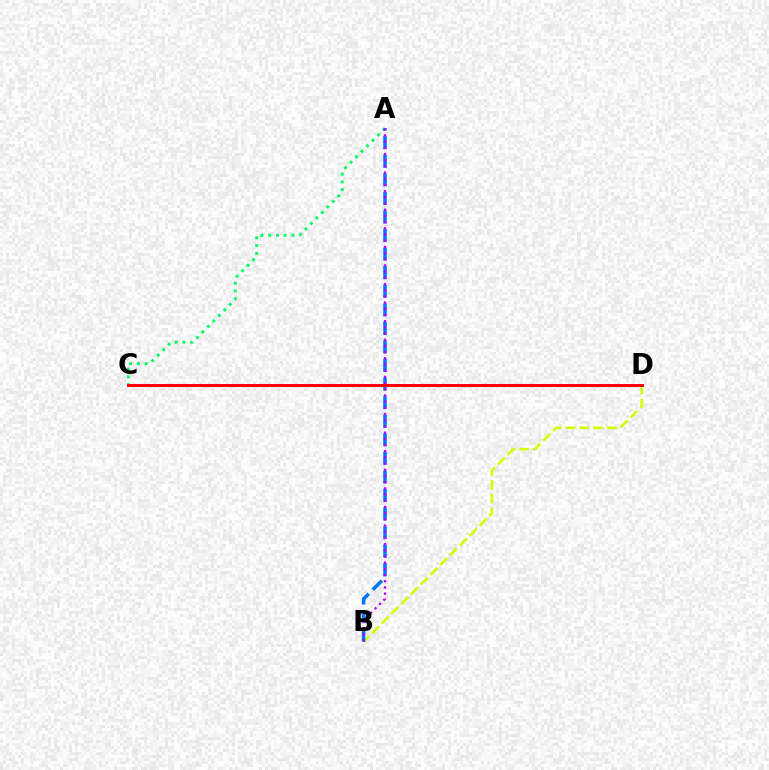{('B', 'D'): [{'color': '#d1ff00', 'line_style': 'dashed', 'thickness': 1.88}], ('A', 'C'): [{'color': '#00ff5c', 'line_style': 'dotted', 'thickness': 2.11}], ('A', 'B'): [{'color': '#0074ff', 'line_style': 'dashed', 'thickness': 2.52}, {'color': '#b900ff', 'line_style': 'dotted', 'thickness': 1.68}], ('C', 'D'): [{'color': '#ff0000', 'line_style': 'solid', 'thickness': 2.16}]}